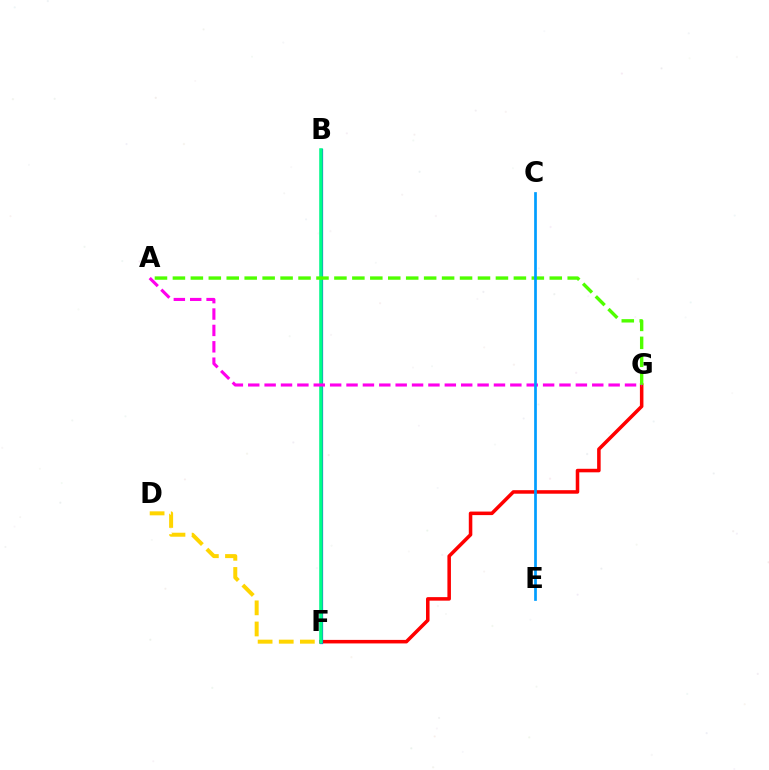{('F', 'G'): [{'color': '#ff0000', 'line_style': 'solid', 'thickness': 2.54}], ('B', 'F'): [{'color': '#3700ff', 'line_style': 'solid', 'thickness': 2.3}, {'color': '#00ff86', 'line_style': 'solid', 'thickness': 2.53}], ('A', 'G'): [{'color': '#4fff00', 'line_style': 'dashed', 'thickness': 2.44}, {'color': '#ff00ed', 'line_style': 'dashed', 'thickness': 2.23}], ('C', 'E'): [{'color': '#009eff', 'line_style': 'solid', 'thickness': 1.95}], ('D', 'F'): [{'color': '#ffd500', 'line_style': 'dashed', 'thickness': 2.87}]}